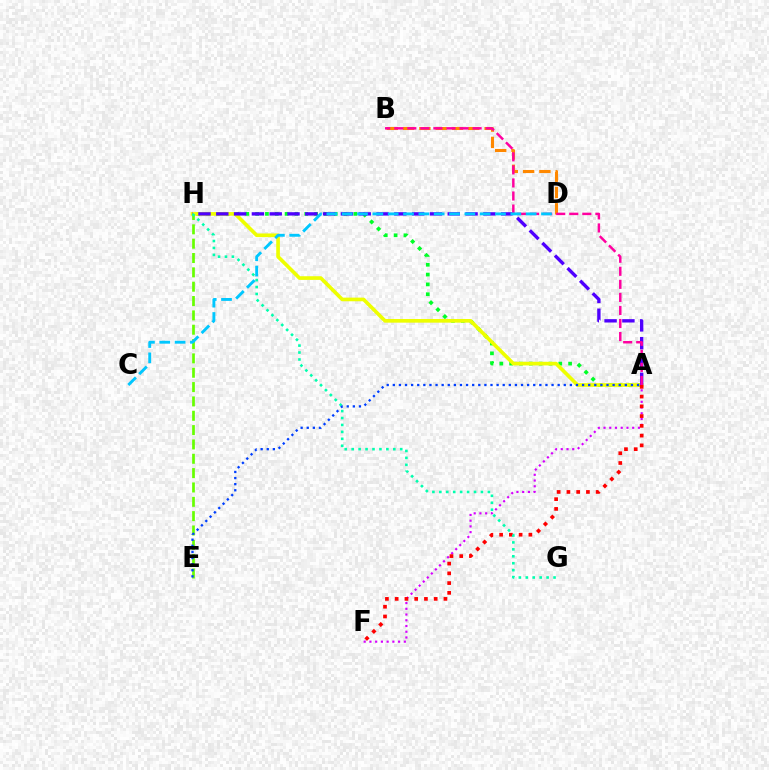{('B', 'D'): [{'color': '#ff8800', 'line_style': 'dashed', 'thickness': 2.21}], ('A', 'H'): [{'color': '#00ff27', 'line_style': 'dotted', 'thickness': 2.67}, {'color': '#eeff00', 'line_style': 'solid', 'thickness': 2.63}, {'color': '#4f00ff', 'line_style': 'dashed', 'thickness': 2.42}], ('A', 'F'): [{'color': '#d600ff', 'line_style': 'dotted', 'thickness': 1.56}, {'color': '#ff0000', 'line_style': 'dotted', 'thickness': 2.65}], ('E', 'H'): [{'color': '#66ff00', 'line_style': 'dashed', 'thickness': 1.95}], ('G', 'H'): [{'color': '#00ffaf', 'line_style': 'dotted', 'thickness': 1.88}], ('A', 'B'): [{'color': '#ff00a0', 'line_style': 'dashed', 'thickness': 1.77}], ('C', 'D'): [{'color': '#00c7ff', 'line_style': 'dashed', 'thickness': 2.08}], ('A', 'E'): [{'color': '#003fff', 'line_style': 'dotted', 'thickness': 1.66}]}